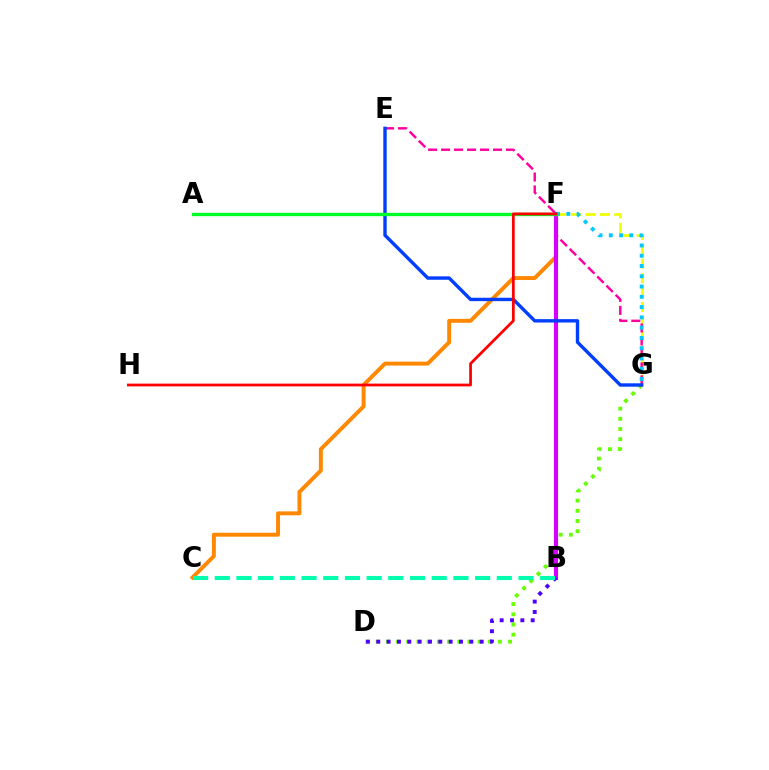{('D', 'G'): [{'color': '#66ff00', 'line_style': 'dotted', 'thickness': 2.77}], ('F', 'G'): [{'color': '#eeff00', 'line_style': 'dashed', 'thickness': 1.96}, {'color': '#00c7ff', 'line_style': 'dotted', 'thickness': 2.79}], ('C', 'F'): [{'color': '#ff8800', 'line_style': 'solid', 'thickness': 2.83}], ('E', 'G'): [{'color': '#ff00a0', 'line_style': 'dashed', 'thickness': 1.76}, {'color': '#003fff', 'line_style': 'solid', 'thickness': 2.44}], ('B', 'F'): [{'color': '#d600ff', 'line_style': 'solid', 'thickness': 2.97}], ('B', 'D'): [{'color': '#4f00ff', 'line_style': 'dotted', 'thickness': 2.81}], ('A', 'F'): [{'color': '#00ff27', 'line_style': 'solid', 'thickness': 2.39}], ('F', 'H'): [{'color': '#ff0000', 'line_style': 'solid', 'thickness': 1.98}], ('B', 'C'): [{'color': '#00ffaf', 'line_style': 'dashed', 'thickness': 2.95}]}